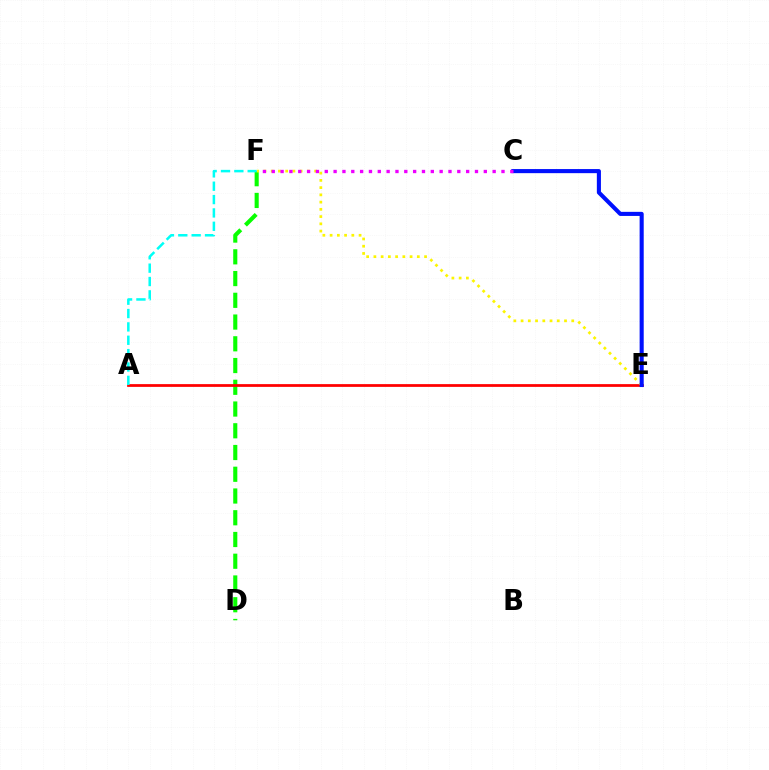{('D', 'F'): [{'color': '#08ff00', 'line_style': 'dashed', 'thickness': 2.95}], ('A', 'E'): [{'color': '#ff0000', 'line_style': 'solid', 'thickness': 1.99}], ('E', 'F'): [{'color': '#fcf500', 'line_style': 'dotted', 'thickness': 1.97}], ('C', 'E'): [{'color': '#0010ff', 'line_style': 'solid', 'thickness': 2.95}], ('C', 'F'): [{'color': '#ee00ff', 'line_style': 'dotted', 'thickness': 2.4}], ('A', 'F'): [{'color': '#00fff6', 'line_style': 'dashed', 'thickness': 1.81}]}